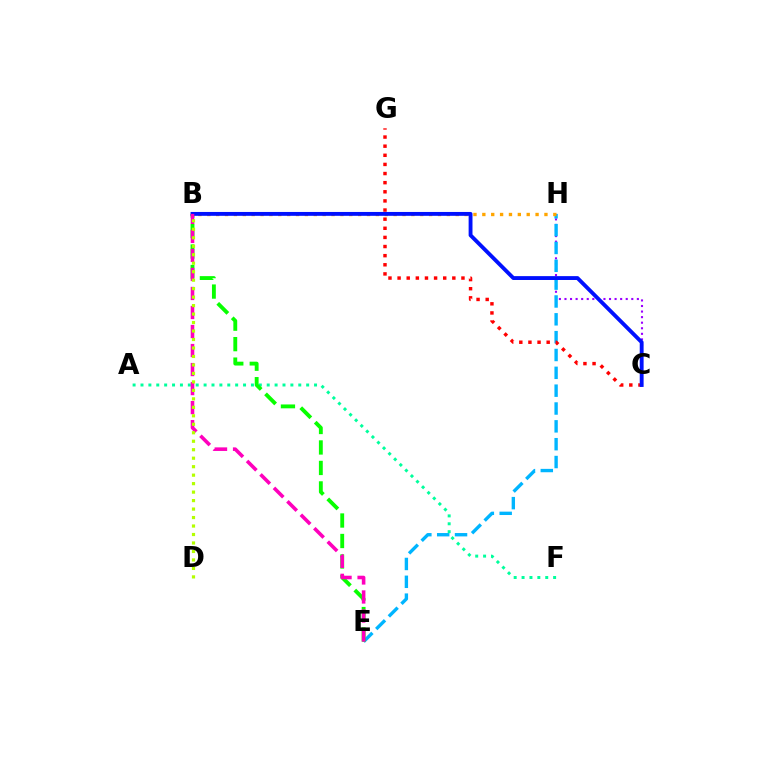{('C', 'H'): [{'color': '#9b00ff', 'line_style': 'dotted', 'thickness': 1.51}], ('E', 'H'): [{'color': '#00b5ff', 'line_style': 'dashed', 'thickness': 2.42}], ('B', 'H'): [{'color': '#ffa500', 'line_style': 'dotted', 'thickness': 2.41}], ('A', 'F'): [{'color': '#00ff9d', 'line_style': 'dotted', 'thickness': 2.14}], ('B', 'E'): [{'color': '#08ff00', 'line_style': 'dashed', 'thickness': 2.78}, {'color': '#ff00bd', 'line_style': 'dashed', 'thickness': 2.58}], ('C', 'G'): [{'color': '#ff0000', 'line_style': 'dotted', 'thickness': 2.48}], ('B', 'C'): [{'color': '#0010ff', 'line_style': 'solid', 'thickness': 2.78}], ('B', 'D'): [{'color': '#b3ff00', 'line_style': 'dotted', 'thickness': 2.3}]}